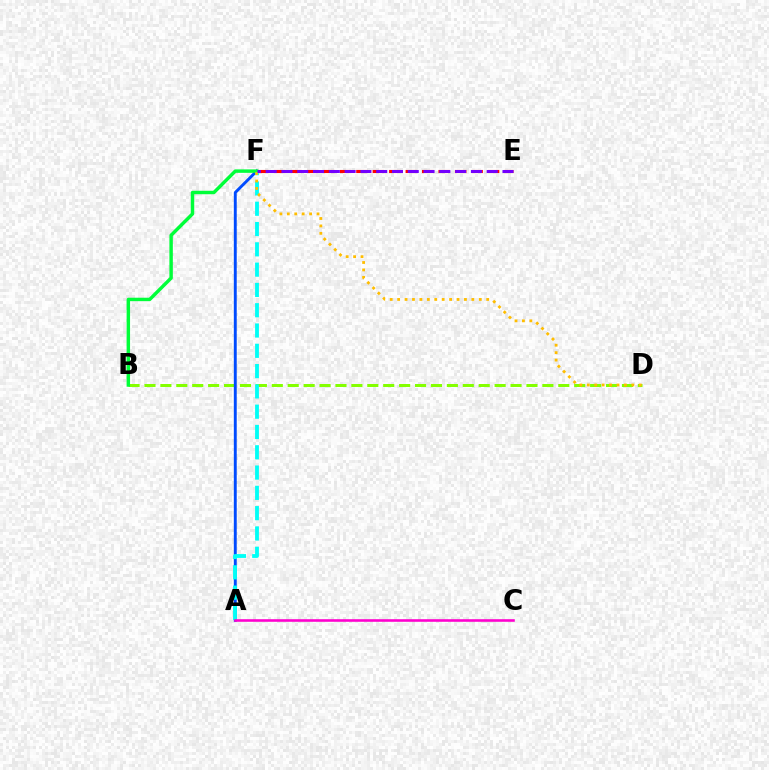{('E', 'F'): [{'color': '#ff0000', 'line_style': 'dashed', 'thickness': 2.23}, {'color': '#7200ff', 'line_style': 'dashed', 'thickness': 2.14}], ('B', 'D'): [{'color': '#84ff00', 'line_style': 'dashed', 'thickness': 2.16}], ('A', 'F'): [{'color': '#004bff', 'line_style': 'solid', 'thickness': 2.09}, {'color': '#00fff6', 'line_style': 'dashed', 'thickness': 2.76}], ('B', 'F'): [{'color': '#00ff39', 'line_style': 'solid', 'thickness': 2.48}], ('D', 'F'): [{'color': '#ffbd00', 'line_style': 'dotted', 'thickness': 2.02}], ('A', 'C'): [{'color': '#ff00cf', 'line_style': 'solid', 'thickness': 1.86}]}